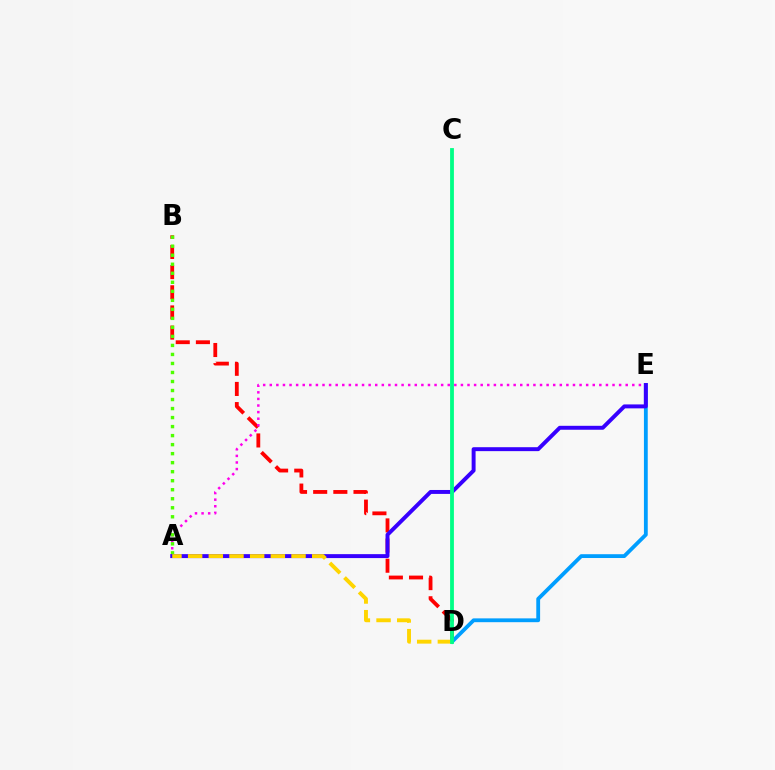{('B', 'D'): [{'color': '#ff0000', 'line_style': 'dashed', 'thickness': 2.74}], ('A', 'E'): [{'color': '#ff00ed', 'line_style': 'dotted', 'thickness': 1.79}, {'color': '#3700ff', 'line_style': 'solid', 'thickness': 2.84}], ('A', 'B'): [{'color': '#4fff00', 'line_style': 'dotted', 'thickness': 2.45}], ('D', 'E'): [{'color': '#009eff', 'line_style': 'solid', 'thickness': 2.75}], ('A', 'D'): [{'color': '#ffd500', 'line_style': 'dashed', 'thickness': 2.81}], ('C', 'D'): [{'color': '#00ff86', 'line_style': 'solid', 'thickness': 2.75}]}